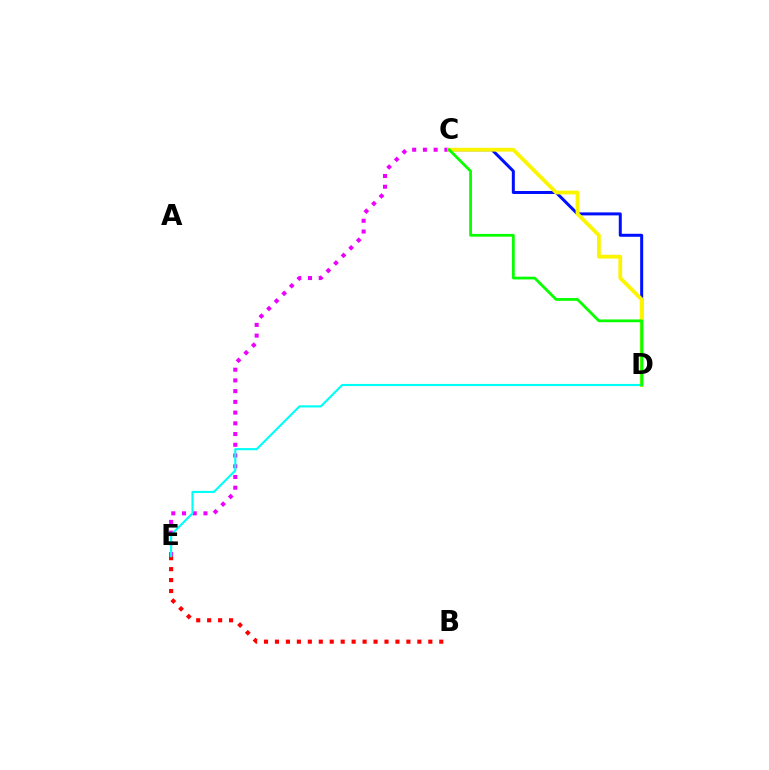{('C', 'D'): [{'color': '#0010ff', 'line_style': 'solid', 'thickness': 2.16}, {'color': '#fcf500', 'line_style': 'solid', 'thickness': 2.73}, {'color': '#08ff00', 'line_style': 'solid', 'thickness': 1.99}], ('C', 'E'): [{'color': '#ee00ff', 'line_style': 'dotted', 'thickness': 2.92}], ('B', 'E'): [{'color': '#ff0000', 'line_style': 'dotted', 'thickness': 2.98}], ('D', 'E'): [{'color': '#00fff6', 'line_style': 'solid', 'thickness': 1.54}]}